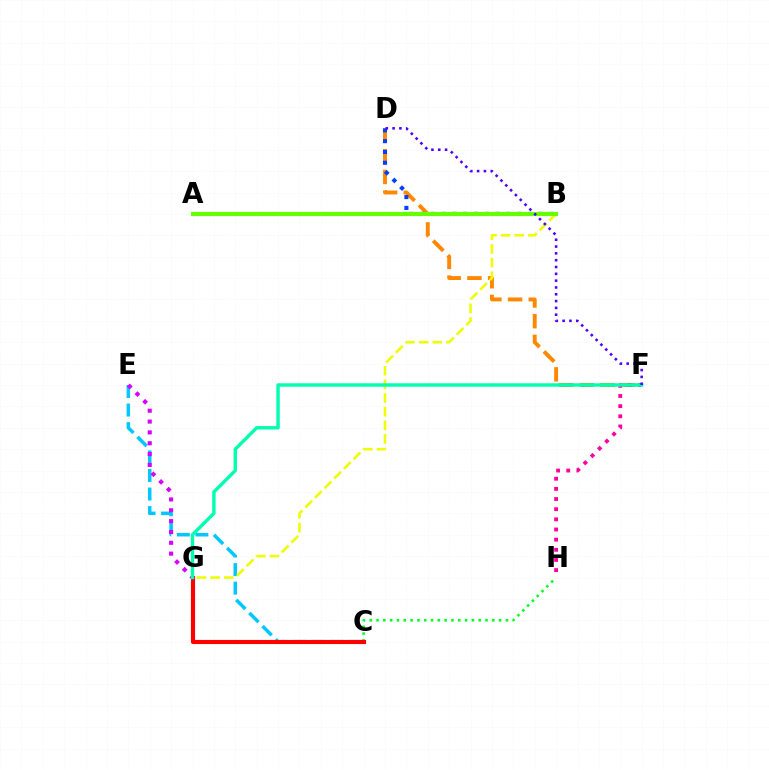{('C', 'H'): [{'color': '#00ff27', 'line_style': 'dotted', 'thickness': 1.85}], ('D', 'F'): [{'color': '#ff8800', 'line_style': 'dashed', 'thickness': 2.81}, {'color': '#4f00ff', 'line_style': 'dotted', 'thickness': 1.85}], ('C', 'E'): [{'color': '#00c7ff', 'line_style': 'dashed', 'thickness': 2.52}], ('B', 'D'): [{'color': '#003fff', 'line_style': 'dotted', 'thickness': 2.93}], ('F', 'H'): [{'color': '#ff00a0', 'line_style': 'dotted', 'thickness': 2.76}], ('E', 'G'): [{'color': '#d600ff', 'line_style': 'dotted', 'thickness': 2.95}], ('C', 'G'): [{'color': '#ff0000', 'line_style': 'solid', 'thickness': 2.98}], ('B', 'G'): [{'color': '#eeff00', 'line_style': 'dashed', 'thickness': 1.85}], ('F', 'G'): [{'color': '#00ffaf', 'line_style': 'solid', 'thickness': 2.45}], ('A', 'B'): [{'color': '#66ff00', 'line_style': 'solid', 'thickness': 2.99}]}